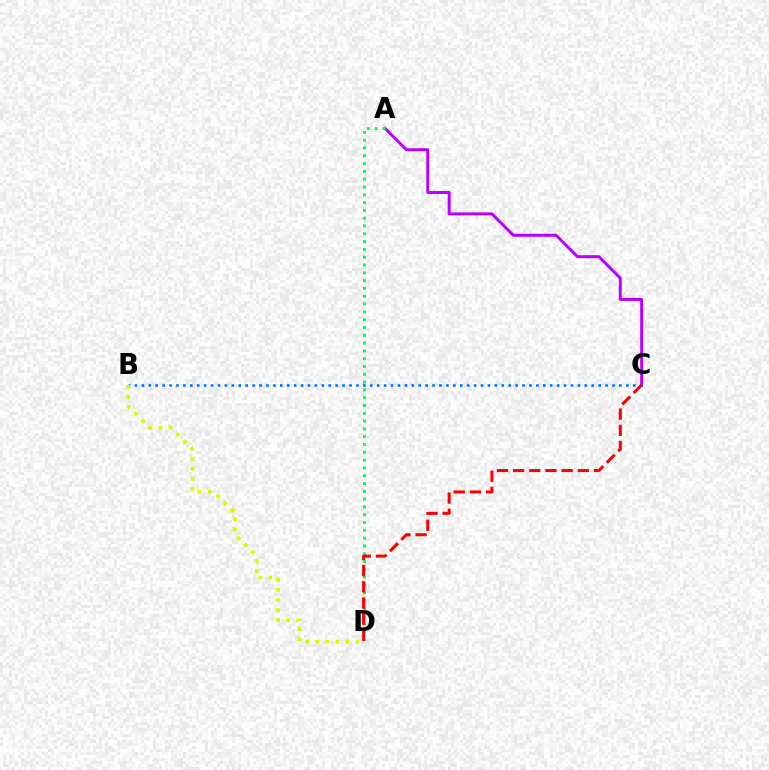{('A', 'C'): [{'color': '#b900ff', 'line_style': 'solid', 'thickness': 2.14}], ('A', 'D'): [{'color': '#00ff5c', 'line_style': 'dotted', 'thickness': 2.12}], ('B', 'C'): [{'color': '#0074ff', 'line_style': 'dotted', 'thickness': 1.88}], ('C', 'D'): [{'color': '#ff0000', 'line_style': 'dashed', 'thickness': 2.2}], ('B', 'D'): [{'color': '#d1ff00', 'line_style': 'dotted', 'thickness': 2.74}]}